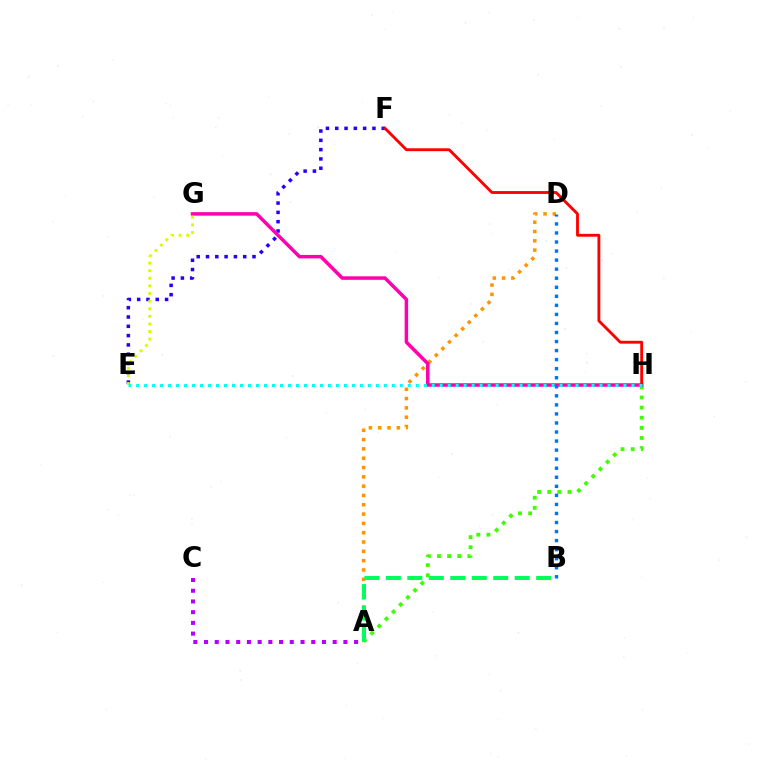{('A', 'C'): [{'color': '#b900ff', 'line_style': 'dotted', 'thickness': 2.91}], ('A', 'H'): [{'color': '#3dff00', 'line_style': 'dotted', 'thickness': 2.75}], ('E', 'F'): [{'color': '#2500ff', 'line_style': 'dotted', 'thickness': 2.53}], ('A', 'D'): [{'color': '#ff9400', 'line_style': 'dotted', 'thickness': 2.53}], ('G', 'H'): [{'color': '#ff00ac', 'line_style': 'solid', 'thickness': 2.52}], ('F', 'H'): [{'color': '#ff0000', 'line_style': 'solid', 'thickness': 2.05}], ('B', 'D'): [{'color': '#0074ff', 'line_style': 'dotted', 'thickness': 2.46}], ('A', 'B'): [{'color': '#00ff5c', 'line_style': 'dashed', 'thickness': 2.92}], ('E', 'G'): [{'color': '#d1ff00', 'line_style': 'dotted', 'thickness': 2.07}], ('E', 'H'): [{'color': '#00fff6', 'line_style': 'dotted', 'thickness': 2.17}]}